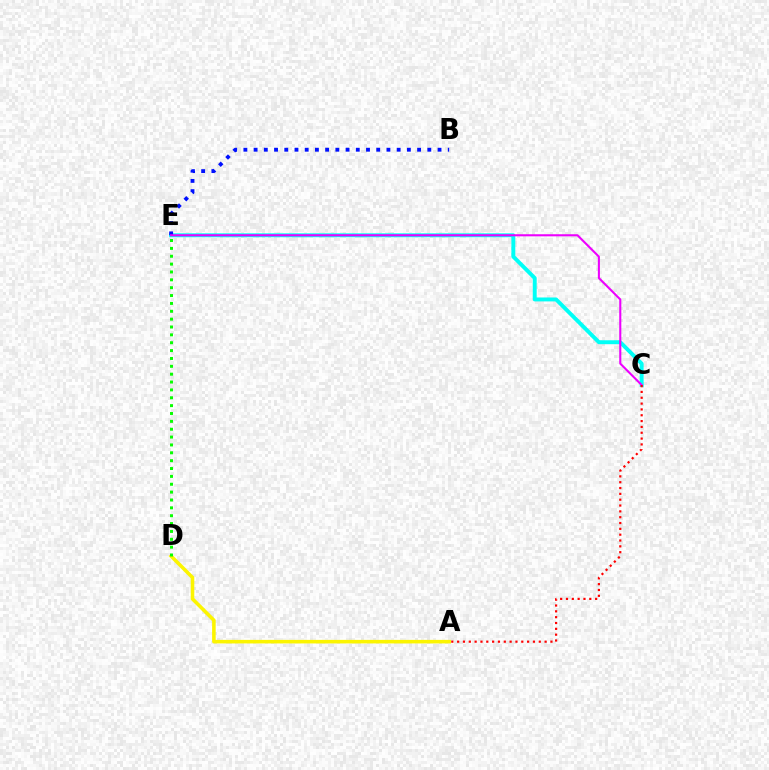{('C', 'E'): [{'color': '#00fff6', 'line_style': 'solid', 'thickness': 2.83}, {'color': '#ee00ff', 'line_style': 'solid', 'thickness': 1.5}], ('B', 'E'): [{'color': '#0010ff', 'line_style': 'dotted', 'thickness': 2.78}], ('A', 'C'): [{'color': '#ff0000', 'line_style': 'dotted', 'thickness': 1.58}], ('A', 'D'): [{'color': '#fcf500', 'line_style': 'solid', 'thickness': 2.57}], ('D', 'E'): [{'color': '#08ff00', 'line_style': 'dotted', 'thickness': 2.14}]}